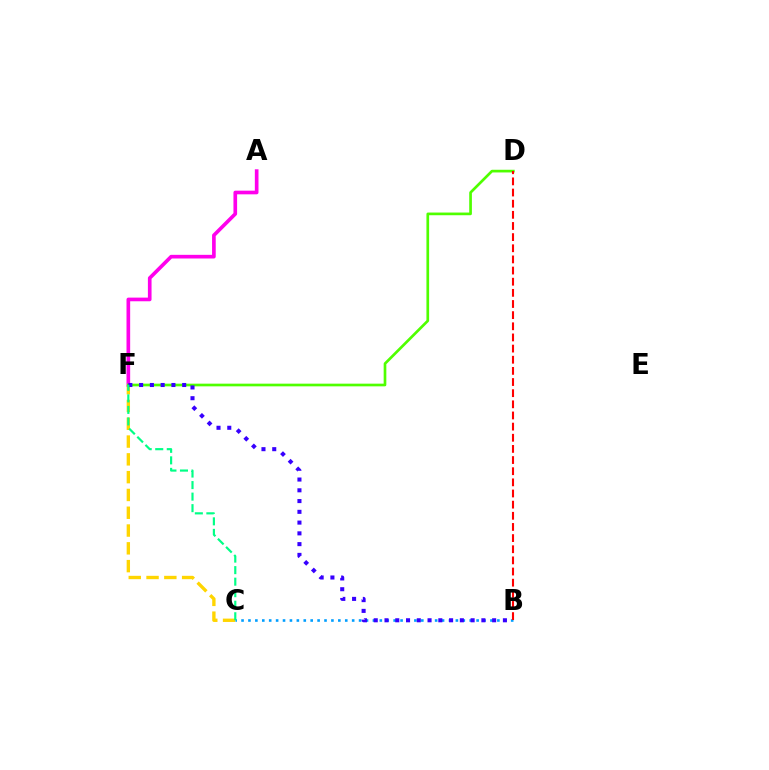{('A', 'F'): [{'color': '#ff00ed', 'line_style': 'solid', 'thickness': 2.64}], ('C', 'F'): [{'color': '#ffd500', 'line_style': 'dashed', 'thickness': 2.42}, {'color': '#00ff86', 'line_style': 'dashed', 'thickness': 1.57}], ('B', 'C'): [{'color': '#009eff', 'line_style': 'dotted', 'thickness': 1.88}], ('D', 'F'): [{'color': '#4fff00', 'line_style': 'solid', 'thickness': 1.93}], ('B', 'D'): [{'color': '#ff0000', 'line_style': 'dashed', 'thickness': 1.51}], ('B', 'F'): [{'color': '#3700ff', 'line_style': 'dotted', 'thickness': 2.92}]}